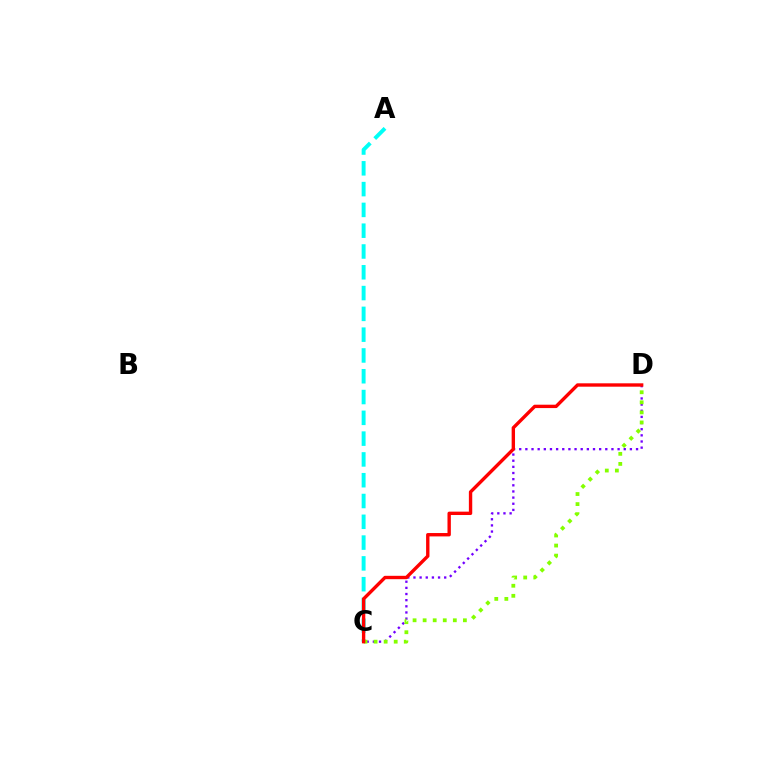{('A', 'C'): [{'color': '#00fff6', 'line_style': 'dashed', 'thickness': 2.82}], ('C', 'D'): [{'color': '#7200ff', 'line_style': 'dotted', 'thickness': 1.67}, {'color': '#84ff00', 'line_style': 'dotted', 'thickness': 2.73}, {'color': '#ff0000', 'line_style': 'solid', 'thickness': 2.43}]}